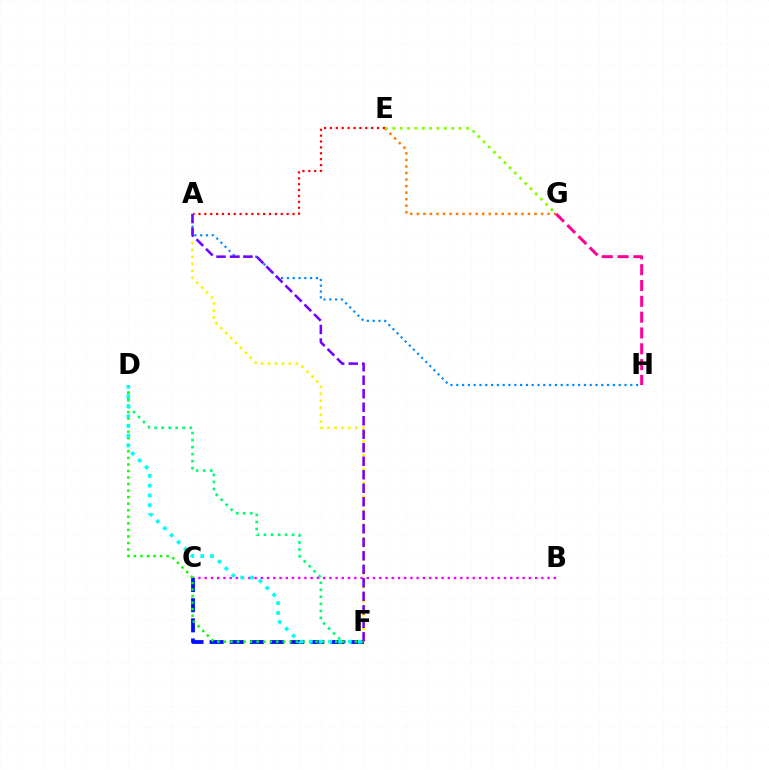{('D', 'F'): [{'color': '#00ff74', 'line_style': 'dotted', 'thickness': 1.91}, {'color': '#08ff00', 'line_style': 'dotted', 'thickness': 1.78}, {'color': '#00fff6', 'line_style': 'dotted', 'thickness': 2.66}], ('A', 'E'): [{'color': '#ff0000', 'line_style': 'dotted', 'thickness': 1.6}], ('A', 'H'): [{'color': '#008cff', 'line_style': 'dotted', 'thickness': 1.58}], ('B', 'C'): [{'color': '#ee00ff', 'line_style': 'dotted', 'thickness': 1.69}], ('G', 'H'): [{'color': '#ff0094', 'line_style': 'dashed', 'thickness': 2.15}], ('E', 'G'): [{'color': '#ff7c00', 'line_style': 'dotted', 'thickness': 1.78}, {'color': '#84ff00', 'line_style': 'dotted', 'thickness': 2.0}], ('C', 'F'): [{'color': '#0010ff', 'line_style': 'dashed', 'thickness': 2.74}], ('A', 'F'): [{'color': '#fcf500', 'line_style': 'dotted', 'thickness': 1.89}, {'color': '#7200ff', 'line_style': 'dashed', 'thickness': 1.83}]}